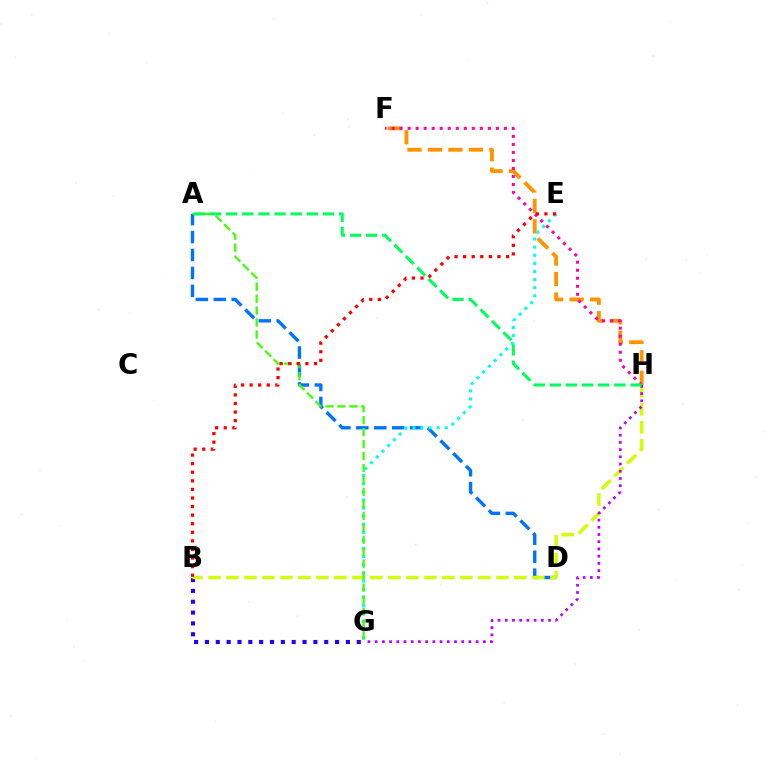{('F', 'H'): [{'color': '#ff9400', 'line_style': 'dashed', 'thickness': 2.78}, {'color': '#ff00ac', 'line_style': 'dotted', 'thickness': 2.18}], ('A', 'D'): [{'color': '#0074ff', 'line_style': 'dashed', 'thickness': 2.44}], ('E', 'G'): [{'color': '#00fff6', 'line_style': 'dotted', 'thickness': 2.2}], ('B', 'G'): [{'color': '#2500ff', 'line_style': 'dotted', 'thickness': 2.95}], ('B', 'H'): [{'color': '#d1ff00', 'line_style': 'dashed', 'thickness': 2.44}], ('A', 'G'): [{'color': '#3dff00', 'line_style': 'dashed', 'thickness': 1.63}], ('G', 'H'): [{'color': '#b900ff', 'line_style': 'dotted', 'thickness': 1.96}], ('B', 'E'): [{'color': '#ff0000', 'line_style': 'dotted', 'thickness': 2.33}], ('A', 'H'): [{'color': '#00ff5c', 'line_style': 'dashed', 'thickness': 2.19}]}